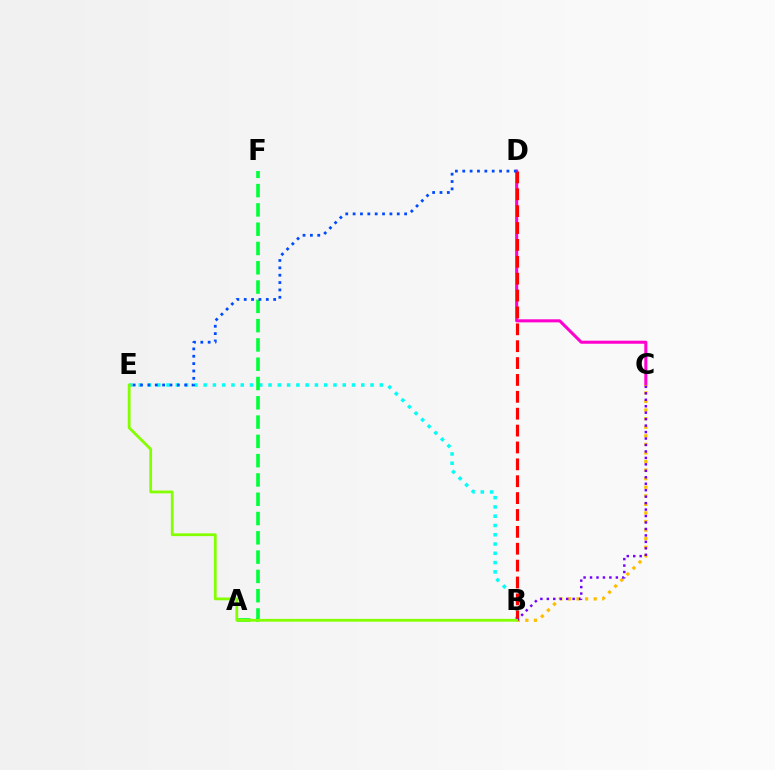{('C', 'D'): [{'color': '#ff00cf', 'line_style': 'solid', 'thickness': 2.2}], ('B', 'E'): [{'color': '#00fff6', 'line_style': 'dotted', 'thickness': 2.52}, {'color': '#84ff00', 'line_style': 'solid', 'thickness': 2.01}], ('B', 'C'): [{'color': '#ffbd00', 'line_style': 'dotted', 'thickness': 2.33}, {'color': '#7200ff', 'line_style': 'dotted', 'thickness': 1.76}], ('B', 'D'): [{'color': '#ff0000', 'line_style': 'dashed', 'thickness': 2.29}], ('A', 'F'): [{'color': '#00ff39', 'line_style': 'dashed', 'thickness': 2.62}], ('D', 'E'): [{'color': '#004bff', 'line_style': 'dotted', 'thickness': 2.0}]}